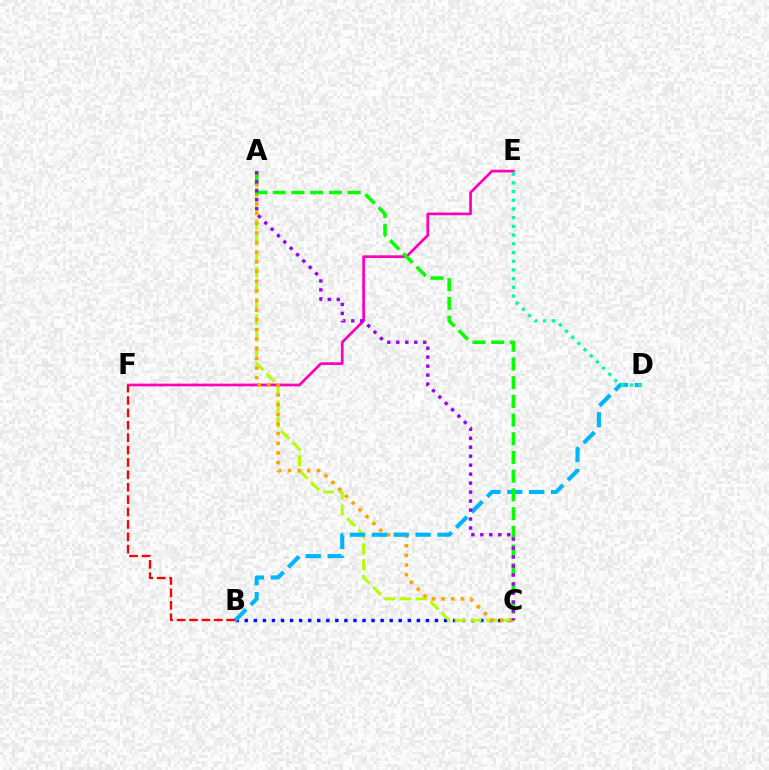{('E', 'F'): [{'color': '#ff00bd', 'line_style': 'solid', 'thickness': 1.96}], ('B', 'C'): [{'color': '#0010ff', 'line_style': 'dotted', 'thickness': 2.46}], ('A', 'C'): [{'color': '#b3ff00', 'line_style': 'dashed', 'thickness': 2.16}, {'color': '#ffa500', 'line_style': 'dotted', 'thickness': 2.62}, {'color': '#08ff00', 'line_style': 'dashed', 'thickness': 2.54}, {'color': '#9b00ff', 'line_style': 'dotted', 'thickness': 2.44}], ('B', 'D'): [{'color': '#00b5ff', 'line_style': 'dashed', 'thickness': 2.97}], ('B', 'F'): [{'color': '#ff0000', 'line_style': 'dashed', 'thickness': 1.68}], ('D', 'E'): [{'color': '#00ff9d', 'line_style': 'dotted', 'thickness': 2.37}]}